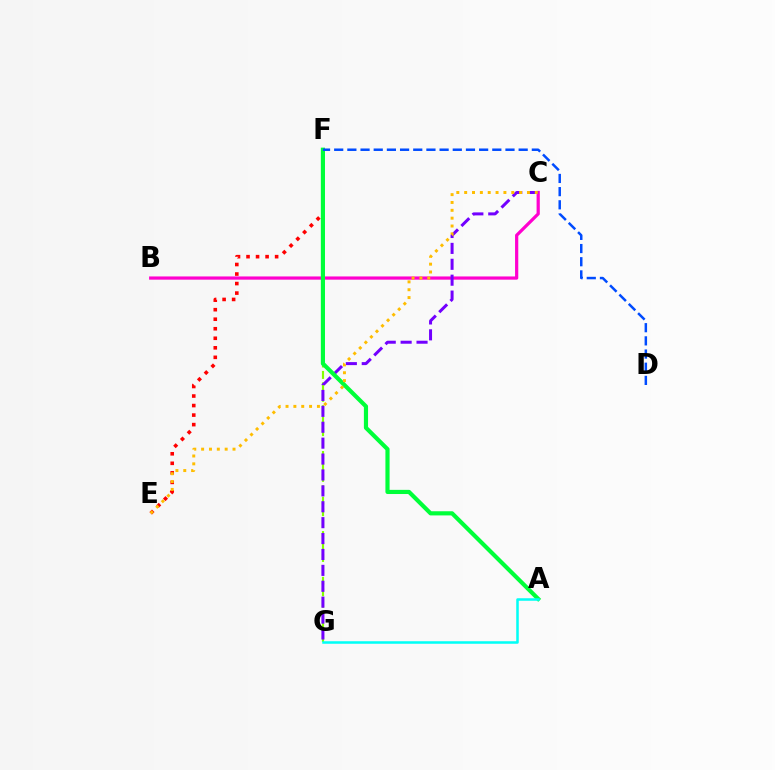{('F', 'G'): [{'color': '#84ff00', 'line_style': 'dashed', 'thickness': 1.55}], ('B', 'C'): [{'color': '#ff00cf', 'line_style': 'solid', 'thickness': 2.31}], ('E', 'F'): [{'color': '#ff0000', 'line_style': 'dotted', 'thickness': 2.59}], ('C', 'G'): [{'color': '#7200ff', 'line_style': 'dashed', 'thickness': 2.16}], ('A', 'F'): [{'color': '#00ff39', 'line_style': 'solid', 'thickness': 3.0}], ('C', 'E'): [{'color': '#ffbd00', 'line_style': 'dotted', 'thickness': 2.13}], ('D', 'F'): [{'color': '#004bff', 'line_style': 'dashed', 'thickness': 1.79}], ('A', 'G'): [{'color': '#00fff6', 'line_style': 'solid', 'thickness': 1.82}]}